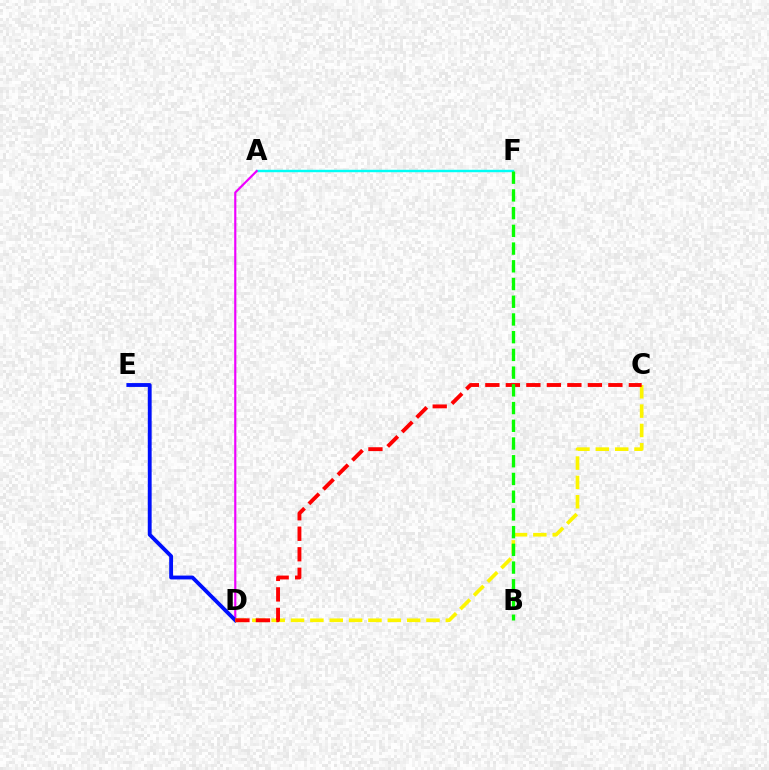{('A', 'F'): [{'color': '#00fff6', 'line_style': 'solid', 'thickness': 1.75}], ('A', 'D'): [{'color': '#ee00ff', 'line_style': 'solid', 'thickness': 1.56}], ('D', 'E'): [{'color': '#0010ff', 'line_style': 'solid', 'thickness': 2.77}], ('C', 'D'): [{'color': '#fcf500', 'line_style': 'dashed', 'thickness': 2.63}, {'color': '#ff0000', 'line_style': 'dashed', 'thickness': 2.79}], ('B', 'F'): [{'color': '#08ff00', 'line_style': 'dashed', 'thickness': 2.41}]}